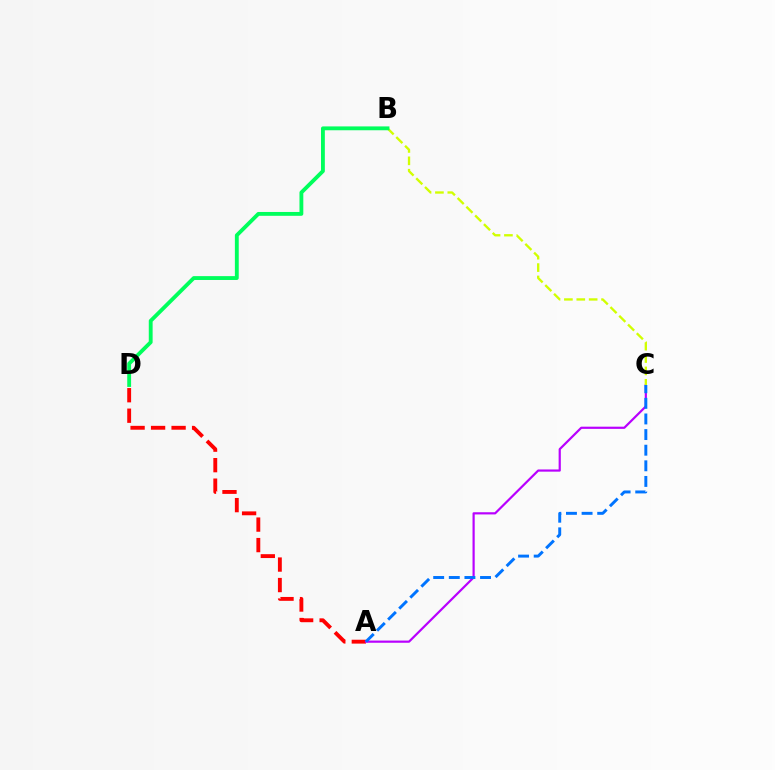{('A', 'D'): [{'color': '#ff0000', 'line_style': 'dashed', 'thickness': 2.78}], ('A', 'C'): [{'color': '#b900ff', 'line_style': 'solid', 'thickness': 1.58}, {'color': '#0074ff', 'line_style': 'dashed', 'thickness': 2.12}], ('B', 'C'): [{'color': '#d1ff00', 'line_style': 'dashed', 'thickness': 1.68}], ('B', 'D'): [{'color': '#00ff5c', 'line_style': 'solid', 'thickness': 2.77}]}